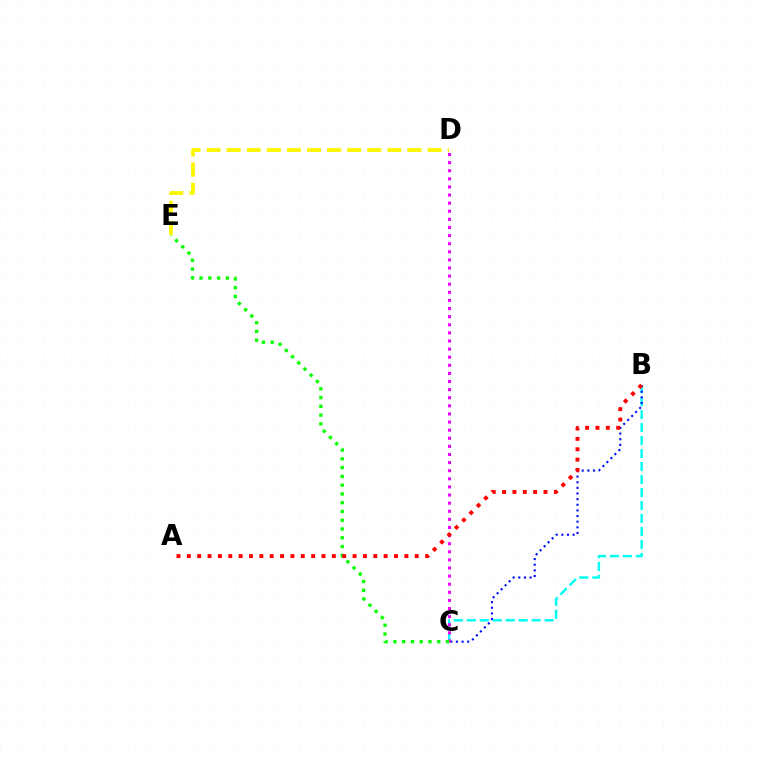{('B', 'C'): [{'color': '#00fff6', 'line_style': 'dashed', 'thickness': 1.76}, {'color': '#0010ff', 'line_style': 'dotted', 'thickness': 1.53}], ('C', 'D'): [{'color': '#ee00ff', 'line_style': 'dotted', 'thickness': 2.2}], ('C', 'E'): [{'color': '#08ff00', 'line_style': 'dotted', 'thickness': 2.38}], ('A', 'B'): [{'color': '#ff0000', 'line_style': 'dotted', 'thickness': 2.81}], ('D', 'E'): [{'color': '#fcf500', 'line_style': 'dashed', 'thickness': 2.73}]}